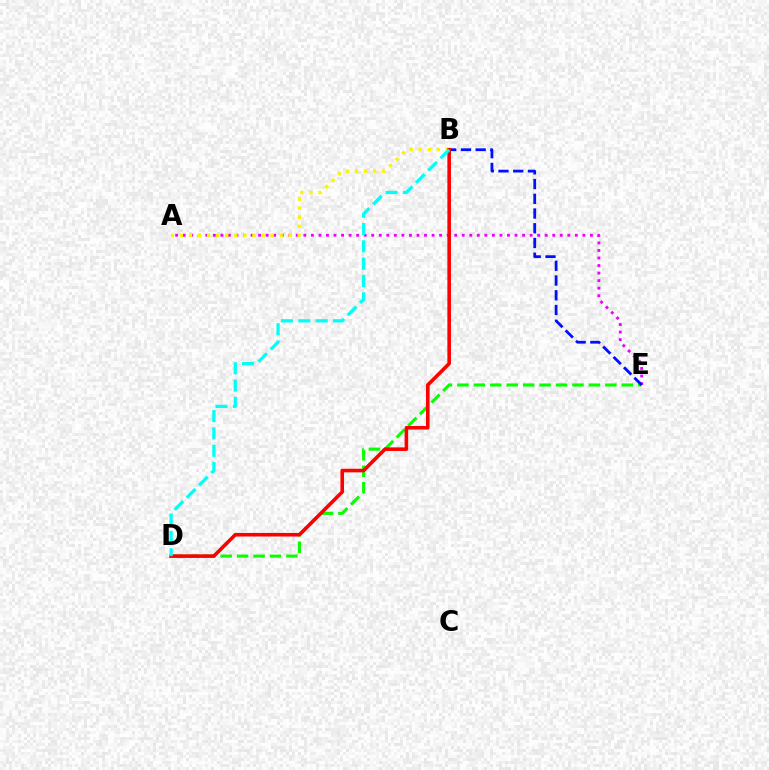{('D', 'E'): [{'color': '#08ff00', 'line_style': 'dashed', 'thickness': 2.23}], ('A', 'E'): [{'color': '#ee00ff', 'line_style': 'dotted', 'thickness': 2.05}], ('A', 'B'): [{'color': '#fcf500', 'line_style': 'dotted', 'thickness': 2.46}], ('B', 'E'): [{'color': '#0010ff', 'line_style': 'dashed', 'thickness': 2.0}], ('B', 'D'): [{'color': '#ff0000', 'line_style': 'solid', 'thickness': 2.58}, {'color': '#00fff6', 'line_style': 'dashed', 'thickness': 2.35}]}